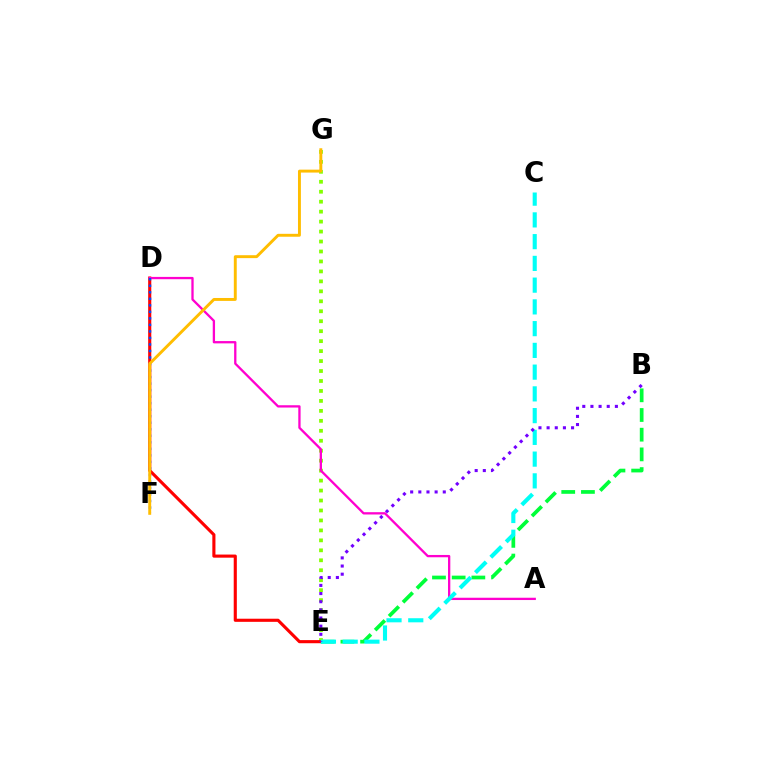{('B', 'E'): [{'color': '#00ff39', 'line_style': 'dashed', 'thickness': 2.68}, {'color': '#7200ff', 'line_style': 'dotted', 'thickness': 2.21}], ('E', 'G'): [{'color': '#84ff00', 'line_style': 'dotted', 'thickness': 2.71}], ('D', 'E'): [{'color': '#ff0000', 'line_style': 'solid', 'thickness': 2.24}], ('A', 'D'): [{'color': '#ff00cf', 'line_style': 'solid', 'thickness': 1.66}], ('C', 'E'): [{'color': '#00fff6', 'line_style': 'dashed', 'thickness': 2.95}], ('D', 'F'): [{'color': '#004bff', 'line_style': 'dotted', 'thickness': 1.77}], ('F', 'G'): [{'color': '#ffbd00', 'line_style': 'solid', 'thickness': 2.1}]}